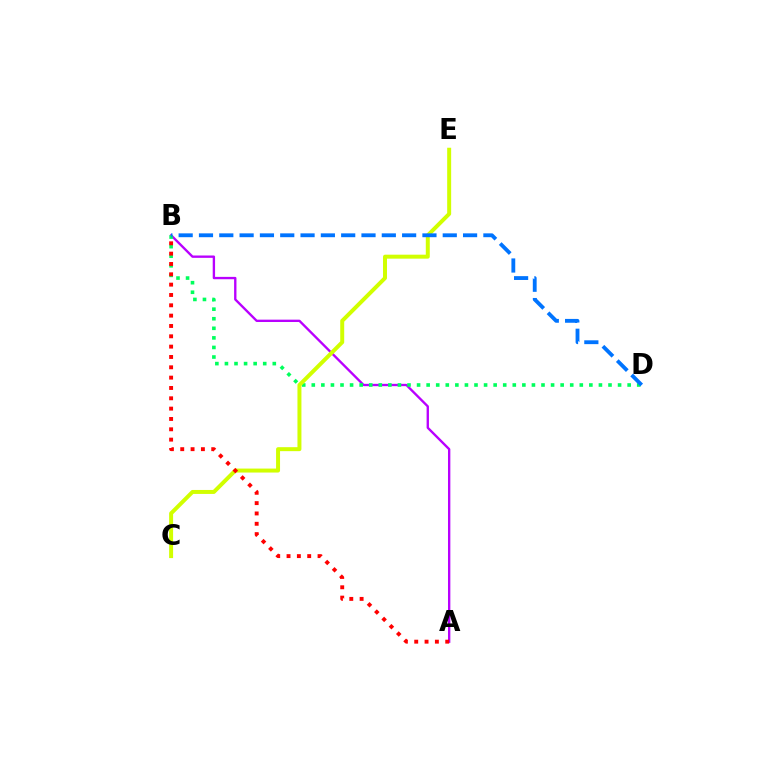{('A', 'B'): [{'color': '#b900ff', 'line_style': 'solid', 'thickness': 1.69}, {'color': '#ff0000', 'line_style': 'dotted', 'thickness': 2.81}], ('B', 'D'): [{'color': '#00ff5c', 'line_style': 'dotted', 'thickness': 2.6}, {'color': '#0074ff', 'line_style': 'dashed', 'thickness': 2.76}], ('C', 'E'): [{'color': '#d1ff00', 'line_style': 'solid', 'thickness': 2.86}]}